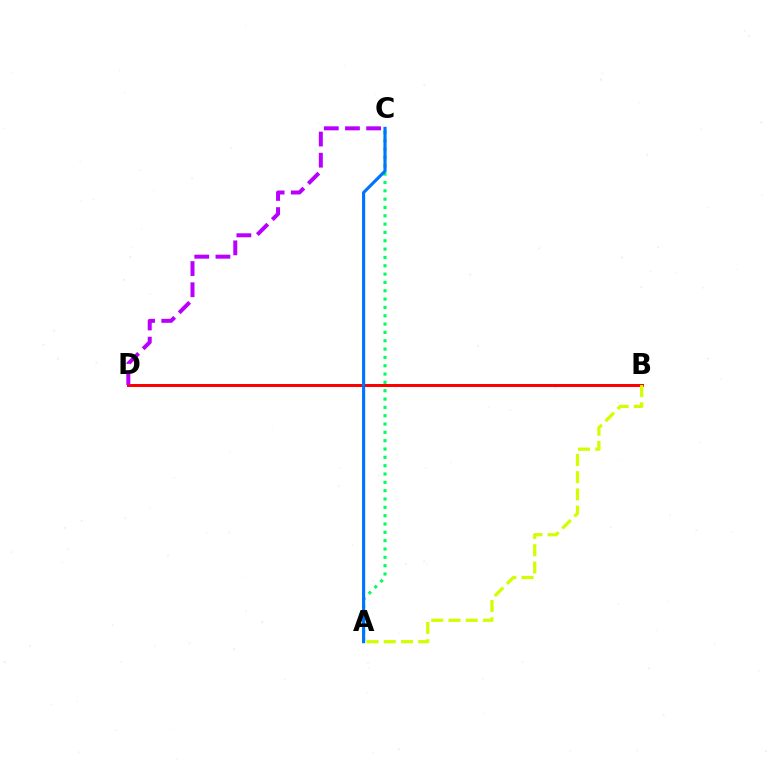{('B', 'D'): [{'color': '#ff0000', 'line_style': 'solid', 'thickness': 2.15}], ('A', 'C'): [{'color': '#00ff5c', 'line_style': 'dotted', 'thickness': 2.26}, {'color': '#0074ff', 'line_style': 'solid', 'thickness': 2.26}], ('A', 'B'): [{'color': '#d1ff00', 'line_style': 'dashed', 'thickness': 2.34}], ('C', 'D'): [{'color': '#b900ff', 'line_style': 'dashed', 'thickness': 2.88}]}